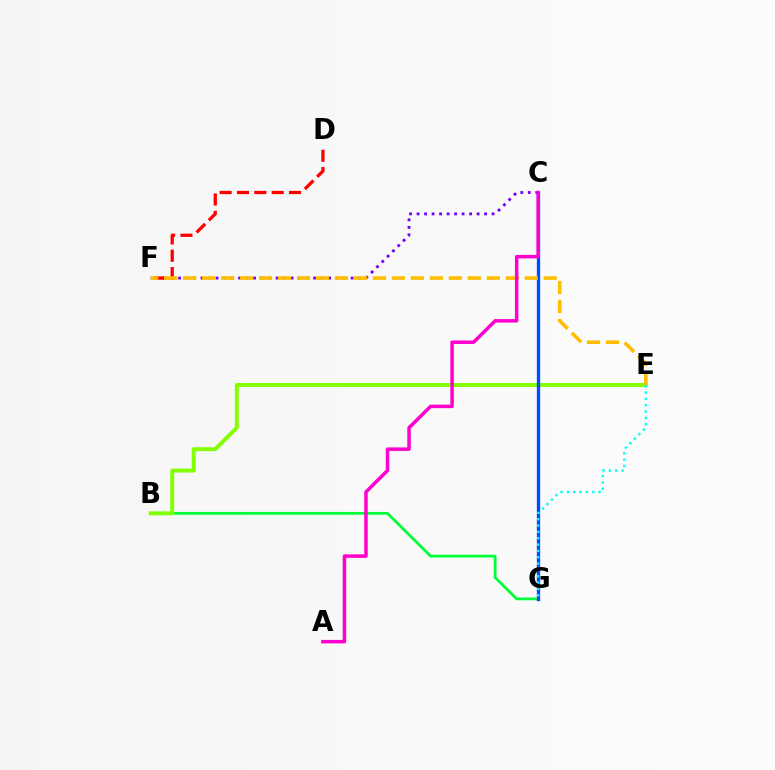{('B', 'G'): [{'color': '#00ff39', 'line_style': 'solid', 'thickness': 2.01}], ('B', 'E'): [{'color': '#84ff00', 'line_style': 'solid', 'thickness': 2.84}], ('C', 'G'): [{'color': '#004bff', 'line_style': 'solid', 'thickness': 2.39}], ('E', 'G'): [{'color': '#00fff6', 'line_style': 'dotted', 'thickness': 1.72}], ('C', 'F'): [{'color': '#7200ff', 'line_style': 'dotted', 'thickness': 2.04}], ('D', 'F'): [{'color': '#ff0000', 'line_style': 'dashed', 'thickness': 2.36}], ('E', 'F'): [{'color': '#ffbd00', 'line_style': 'dashed', 'thickness': 2.58}], ('A', 'C'): [{'color': '#ff00cf', 'line_style': 'solid', 'thickness': 2.51}]}